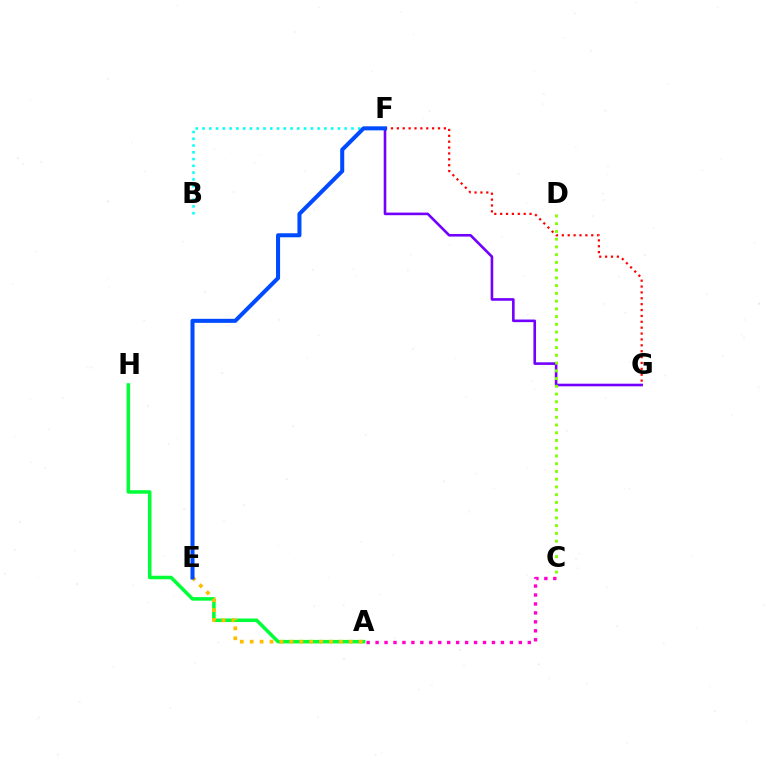{('F', 'G'): [{'color': '#ff0000', 'line_style': 'dotted', 'thickness': 1.6}, {'color': '#7200ff', 'line_style': 'solid', 'thickness': 1.88}], ('B', 'F'): [{'color': '#00fff6', 'line_style': 'dotted', 'thickness': 1.84}], ('A', 'C'): [{'color': '#ff00cf', 'line_style': 'dotted', 'thickness': 2.43}], ('A', 'H'): [{'color': '#00ff39', 'line_style': 'solid', 'thickness': 2.54}], ('A', 'E'): [{'color': '#ffbd00', 'line_style': 'dotted', 'thickness': 2.69}], ('E', 'F'): [{'color': '#004bff', 'line_style': 'solid', 'thickness': 2.91}], ('C', 'D'): [{'color': '#84ff00', 'line_style': 'dotted', 'thickness': 2.1}]}